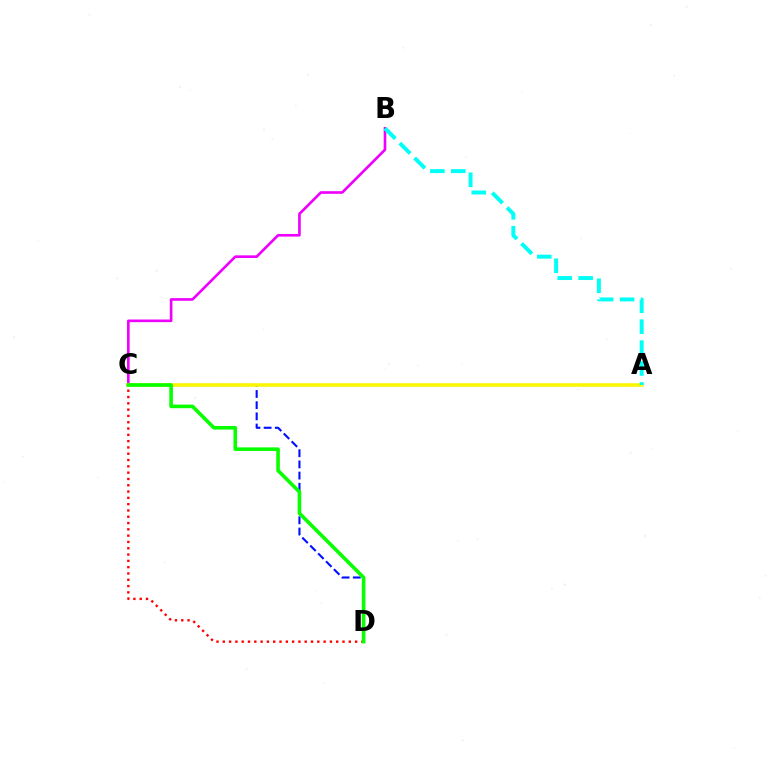{('C', 'D'): [{'color': '#0010ff', 'line_style': 'dashed', 'thickness': 1.52}, {'color': '#ff0000', 'line_style': 'dotted', 'thickness': 1.71}, {'color': '#08ff00', 'line_style': 'solid', 'thickness': 2.59}], ('B', 'C'): [{'color': '#ee00ff', 'line_style': 'solid', 'thickness': 1.9}], ('A', 'C'): [{'color': '#fcf500', 'line_style': 'solid', 'thickness': 2.57}], ('A', 'B'): [{'color': '#00fff6', 'line_style': 'dashed', 'thickness': 2.84}]}